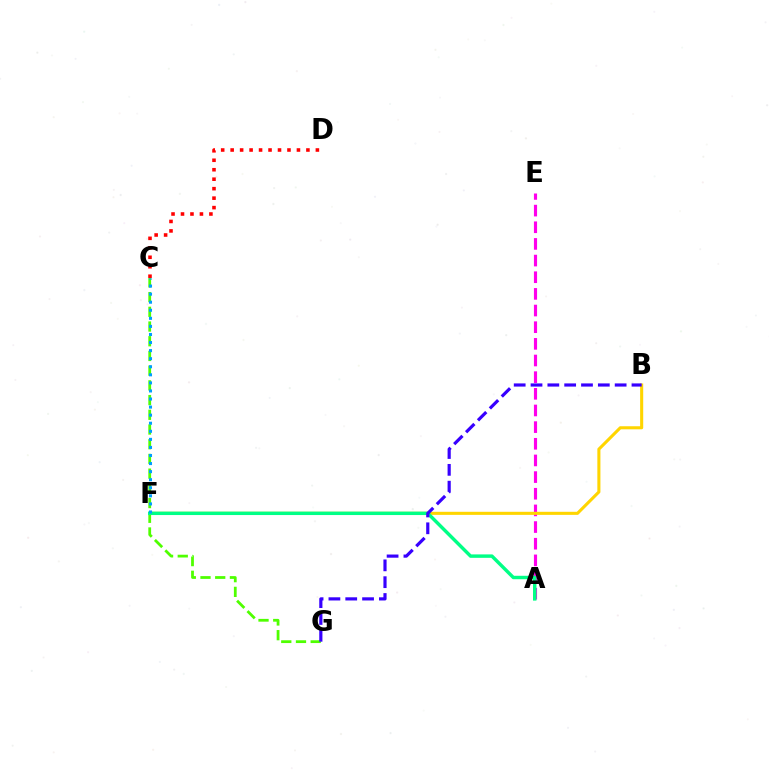{('A', 'E'): [{'color': '#ff00ed', 'line_style': 'dashed', 'thickness': 2.26}], ('C', 'G'): [{'color': '#4fff00', 'line_style': 'dashed', 'thickness': 2.0}], ('B', 'F'): [{'color': '#ffd500', 'line_style': 'solid', 'thickness': 2.21}], ('C', 'D'): [{'color': '#ff0000', 'line_style': 'dotted', 'thickness': 2.57}], ('A', 'F'): [{'color': '#00ff86', 'line_style': 'solid', 'thickness': 2.47}], ('B', 'G'): [{'color': '#3700ff', 'line_style': 'dashed', 'thickness': 2.29}], ('C', 'F'): [{'color': '#009eff', 'line_style': 'dotted', 'thickness': 2.19}]}